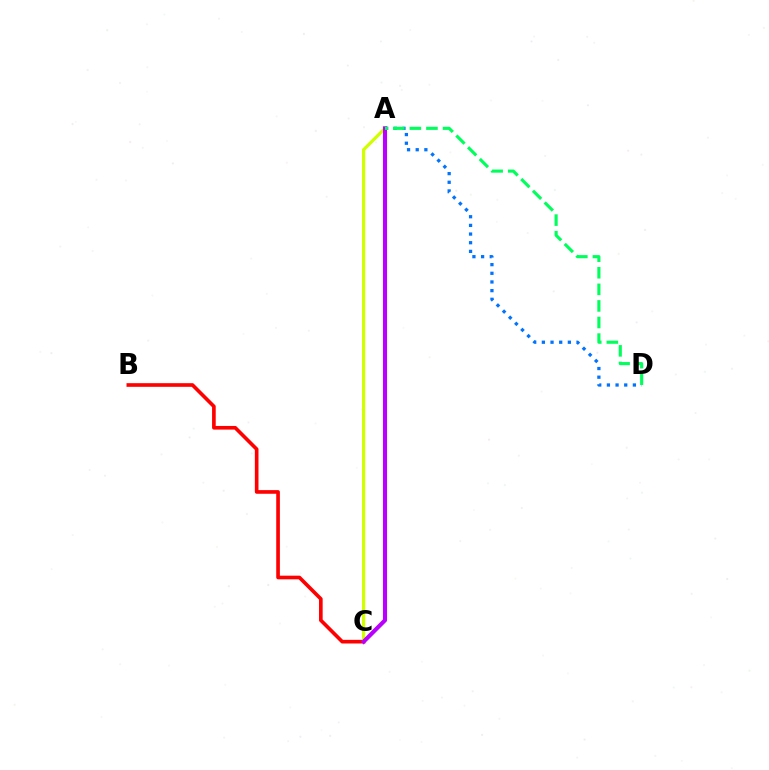{('B', 'C'): [{'color': '#ff0000', 'line_style': 'solid', 'thickness': 2.63}], ('A', 'D'): [{'color': '#0074ff', 'line_style': 'dotted', 'thickness': 2.35}, {'color': '#00ff5c', 'line_style': 'dashed', 'thickness': 2.25}], ('A', 'C'): [{'color': '#d1ff00', 'line_style': 'solid', 'thickness': 2.32}, {'color': '#b900ff', 'line_style': 'solid', 'thickness': 2.94}]}